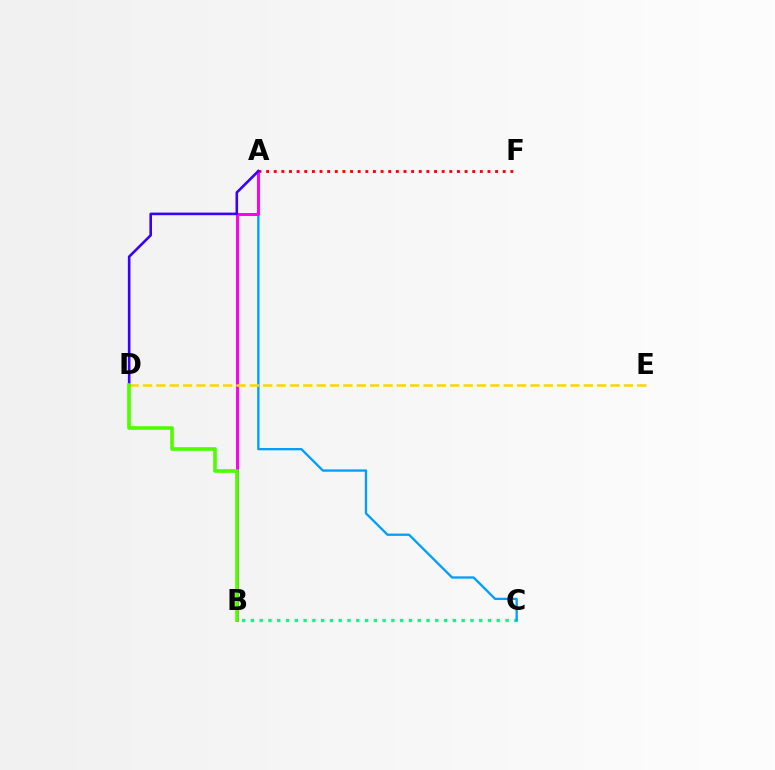{('A', 'F'): [{'color': '#ff0000', 'line_style': 'dotted', 'thickness': 2.07}], ('B', 'C'): [{'color': '#00ff86', 'line_style': 'dotted', 'thickness': 2.39}], ('A', 'C'): [{'color': '#009eff', 'line_style': 'solid', 'thickness': 1.66}], ('A', 'B'): [{'color': '#ff00ed', 'line_style': 'solid', 'thickness': 2.13}], ('D', 'E'): [{'color': '#ffd500', 'line_style': 'dashed', 'thickness': 1.81}], ('A', 'D'): [{'color': '#3700ff', 'line_style': 'solid', 'thickness': 1.87}], ('B', 'D'): [{'color': '#4fff00', 'line_style': 'solid', 'thickness': 2.63}]}